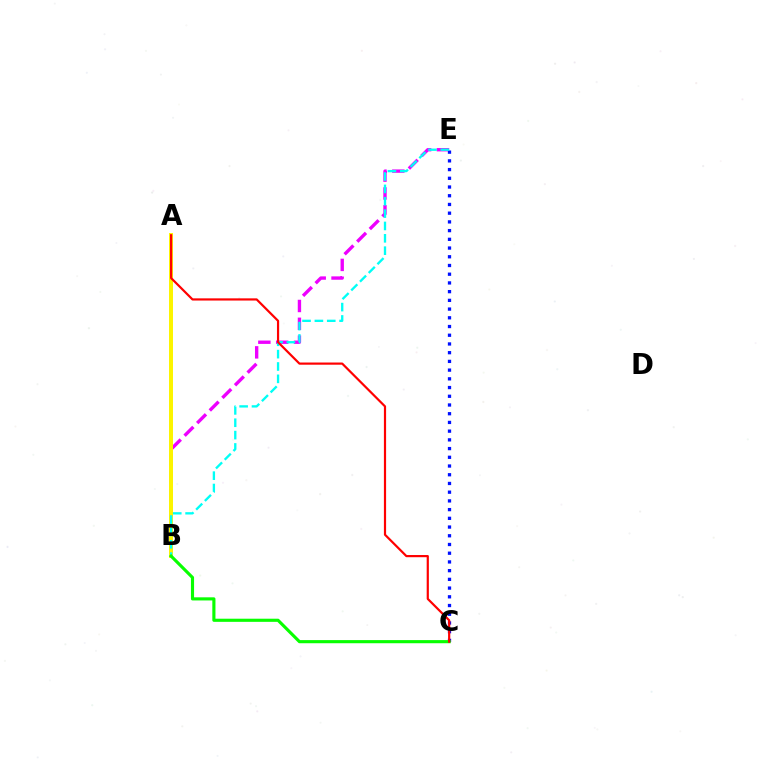{('B', 'E'): [{'color': '#ee00ff', 'line_style': 'dashed', 'thickness': 2.42}, {'color': '#00fff6', 'line_style': 'dashed', 'thickness': 1.68}], ('A', 'B'): [{'color': '#fcf500', 'line_style': 'solid', 'thickness': 2.87}], ('C', 'E'): [{'color': '#0010ff', 'line_style': 'dotted', 'thickness': 2.37}], ('B', 'C'): [{'color': '#08ff00', 'line_style': 'solid', 'thickness': 2.25}], ('A', 'C'): [{'color': '#ff0000', 'line_style': 'solid', 'thickness': 1.58}]}